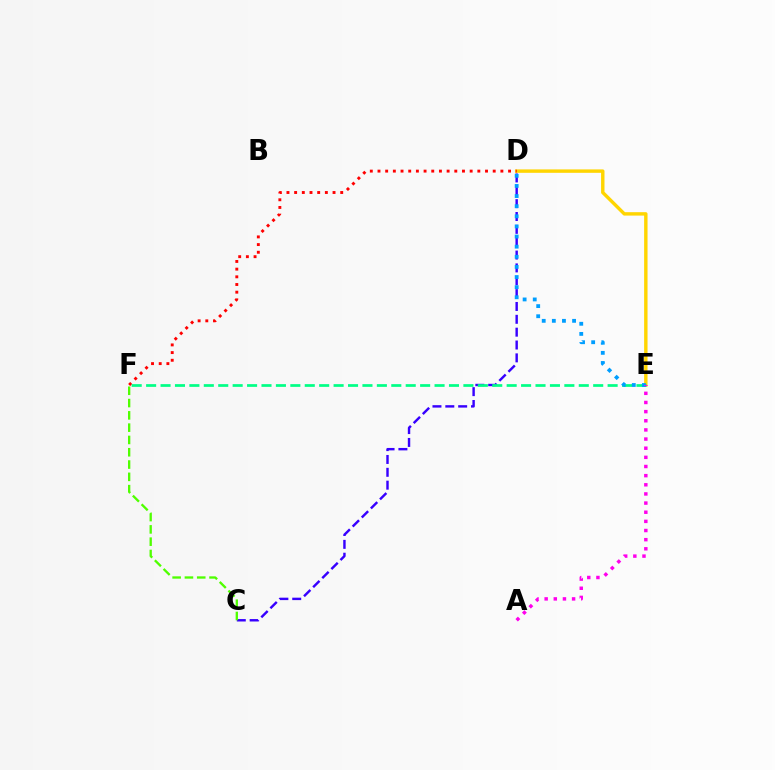{('C', 'D'): [{'color': '#3700ff', 'line_style': 'dashed', 'thickness': 1.75}], ('D', 'E'): [{'color': '#ffd500', 'line_style': 'solid', 'thickness': 2.46}, {'color': '#009eff', 'line_style': 'dotted', 'thickness': 2.75}], ('C', 'F'): [{'color': '#4fff00', 'line_style': 'dashed', 'thickness': 1.67}], ('D', 'F'): [{'color': '#ff0000', 'line_style': 'dotted', 'thickness': 2.09}], ('E', 'F'): [{'color': '#00ff86', 'line_style': 'dashed', 'thickness': 1.96}], ('A', 'E'): [{'color': '#ff00ed', 'line_style': 'dotted', 'thickness': 2.48}]}